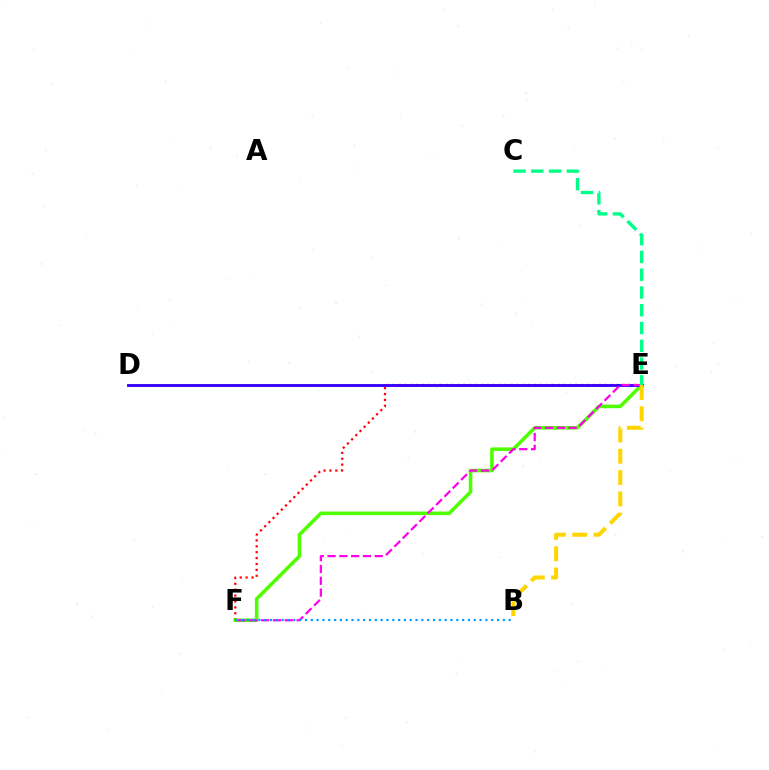{('E', 'F'): [{'color': '#ff0000', 'line_style': 'dotted', 'thickness': 1.6}, {'color': '#4fff00', 'line_style': 'solid', 'thickness': 2.57}, {'color': '#ff00ed', 'line_style': 'dashed', 'thickness': 1.6}], ('D', 'E'): [{'color': '#3700ff', 'line_style': 'solid', 'thickness': 2.07}], ('C', 'E'): [{'color': '#00ff86', 'line_style': 'dashed', 'thickness': 2.41}], ('B', 'F'): [{'color': '#009eff', 'line_style': 'dotted', 'thickness': 1.58}], ('B', 'E'): [{'color': '#ffd500', 'line_style': 'dashed', 'thickness': 2.89}]}